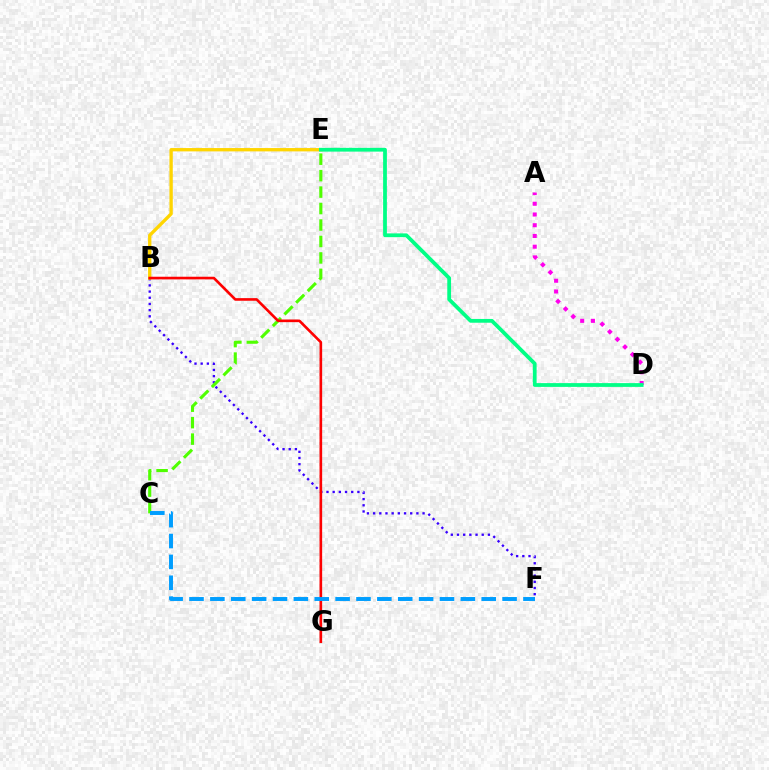{('B', 'F'): [{'color': '#3700ff', 'line_style': 'dotted', 'thickness': 1.68}], ('B', 'E'): [{'color': '#ffd500', 'line_style': 'solid', 'thickness': 2.4}], ('A', 'D'): [{'color': '#ff00ed', 'line_style': 'dotted', 'thickness': 2.92}], ('C', 'E'): [{'color': '#4fff00', 'line_style': 'dashed', 'thickness': 2.24}], ('B', 'G'): [{'color': '#ff0000', 'line_style': 'solid', 'thickness': 1.9}], ('C', 'F'): [{'color': '#009eff', 'line_style': 'dashed', 'thickness': 2.84}], ('D', 'E'): [{'color': '#00ff86', 'line_style': 'solid', 'thickness': 2.72}]}